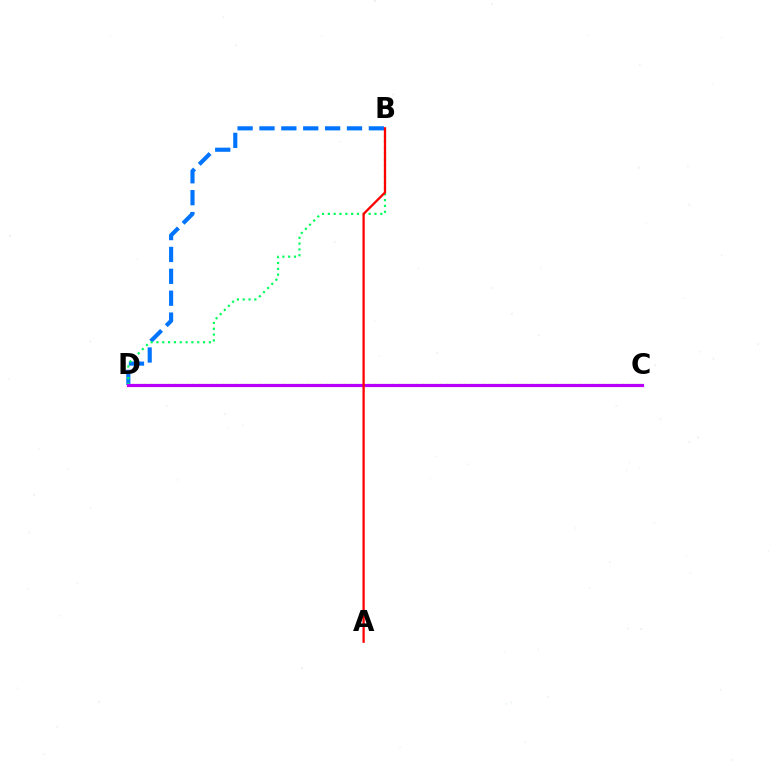{('B', 'D'): [{'color': '#0074ff', 'line_style': 'dashed', 'thickness': 2.97}, {'color': '#00ff5c', 'line_style': 'dotted', 'thickness': 1.58}], ('C', 'D'): [{'color': '#d1ff00', 'line_style': 'dotted', 'thickness': 1.64}, {'color': '#b900ff', 'line_style': 'solid', 'thickness': 2.29}], ('A', 'B'): [{'color': '#ff0000', 'line_style': 'solid', 'thickness': 1.65}]}